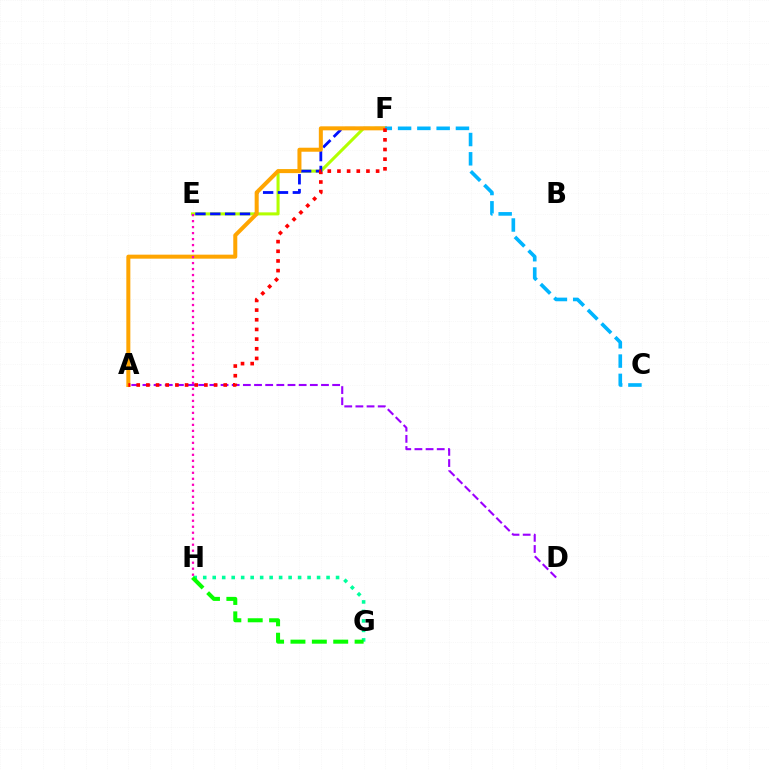{('E', 'F'): [{'color': '#b3ff00', 'line_style': 'solid', 'thickness': 2.2}, {'color': '#0010ff', 'line_style': 'dashed', 'thickness': 2.02}], ('A', 'F'): [{'color': '#ffa500', 'line_style': 'solid', 'thickness': 2.89}, {'color': '#ff0000', 'line_style': 'dotted', 'thickness': 2.63}], ('G', 'H'): [{'color': '#00ff9d', 'line_style': 'dotted', 'thickness': 2.58}, {'color': '#08ff00', 'line_style': 'dashed', 'thickness': 2.9}], ('A', 'D'): [{'color': '#9b00ff', 'line_style': 'dashed', 'thickness': 1.52}], ('E', 'H'): [{'color': '#ff00bd', 'line_style': 'dotted', 'thickness': 1.63}], ('C', 'F'): [{'color': '#00b5ff', 'line_style': 'dashed', 'thickness': 2.62}]}